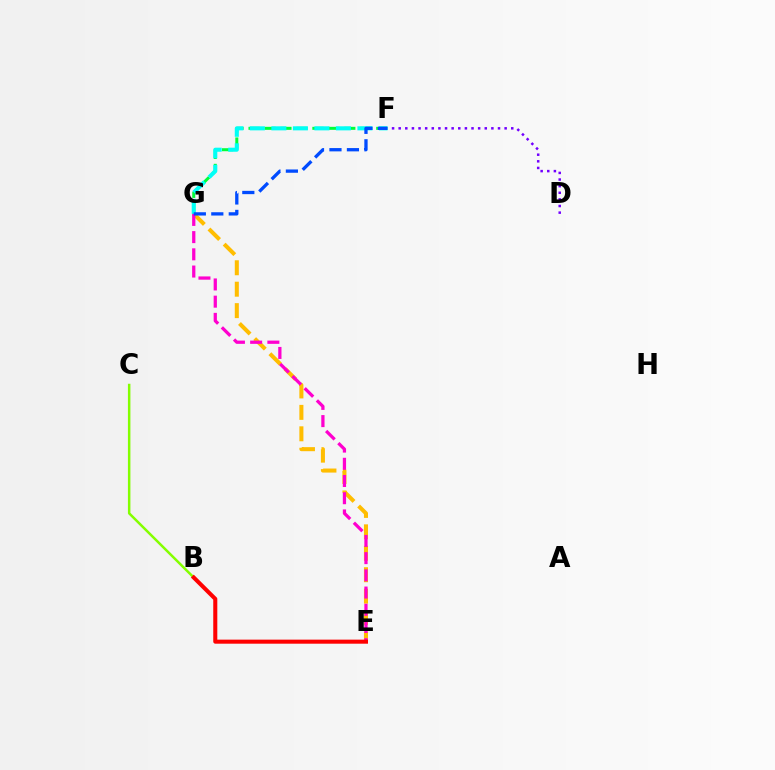{('F', 'G'): [{'color': '#00ff39', 'line_style': 'dashed', 'thickness': 2.17}, {'color': '#00fff6', 'line_style': 'dashed', 'thickness': 2.92}, {'color': '#004bff', 'line_style': 'dashed', 'thickness': 2.37}], ('B', 'C'): [{'color': '#84ff00', 'line_style': 'solid', 'thickness': 1.79}], ('E', 'G'): [{'color': '#ffbd00', 'line_style': 'dashed', 'thickness': 2.91}, {'color': '#ff00cf', 'line_style': 'dashed', 'thickness': 2.34}], ('D', 'F'): [{'color': '#7200ff', 'line_style': 'dotted', 'thickness': 1.8}], ('B', 'E'): [{'color': '#ff0000', 'line_style': 'solid', 'thickness': 2.92}]}